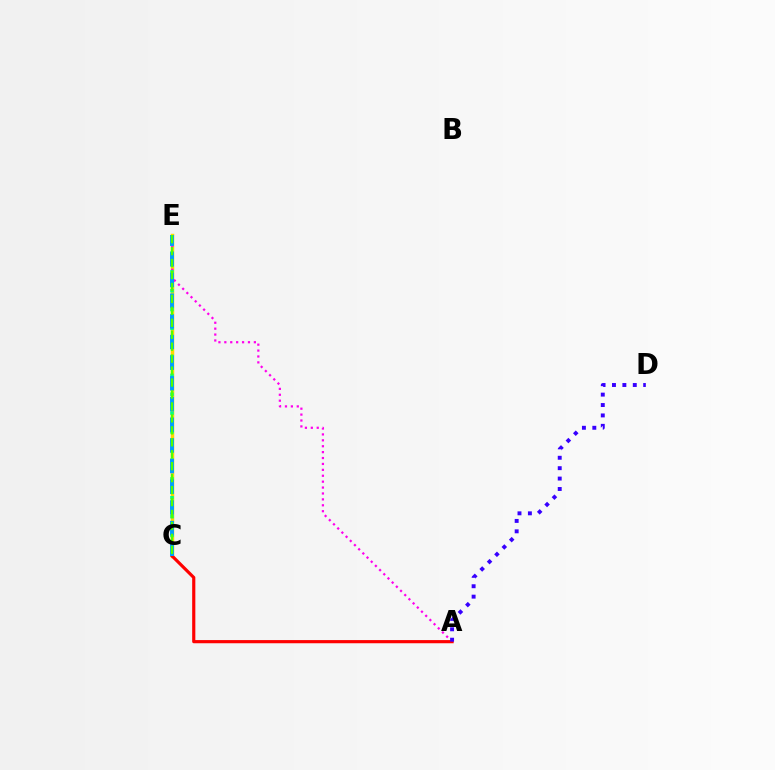{('C', 'E'): [{'color': '#ffd500', 'line_style': 'solid', 'thickness': 2.5}, {'color': '#00ff86', 'line_style': 'dotted', 'thickness': 2.56}, {'color': '#009eff', 'line_style': 'dashed', 'thickness': 2.81}, {'color': '#4fff00', 'line_style': 'dashed', 'thickness': 1.62}], ('A', 'E'): [{'color': '#ff00ed', 'line_style': 'dotted', 'thickness': 1.6}], ('A', 'C'): [{'color': '#ff0000', 'line_style': 'solid', 'thickness': 2.28}], ('A', 'D'): [{'color': '#3700ff', 'line_style': 'dotted', 'thickness': 2.83}]}